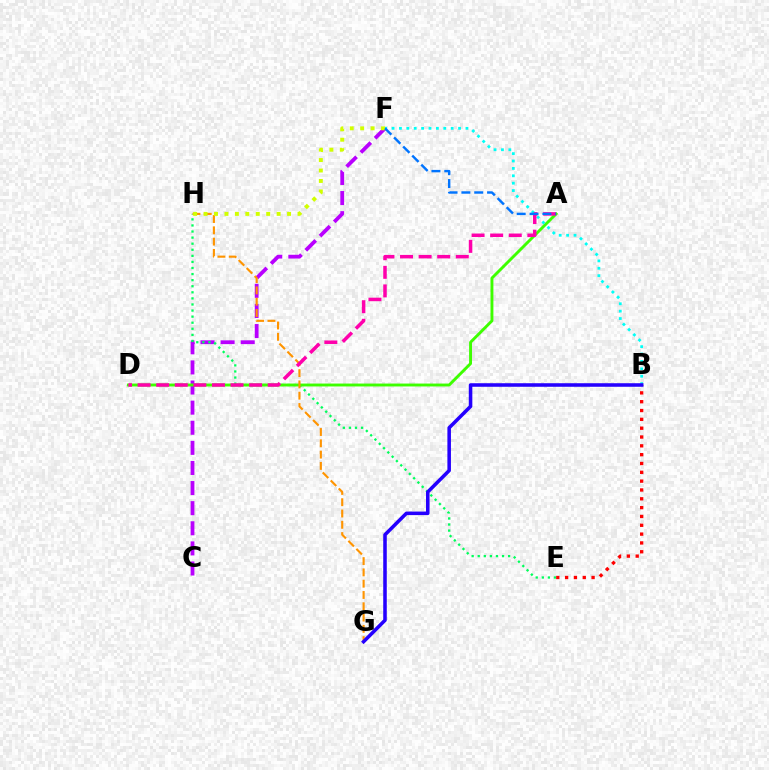{('B', 'E'): [{'color': '#ff0000', 'line_style': 'dotted', 'thickness': 2.4}], ('C', 'F'): [{'color': '#b900ff', 'line_style': 'dashed', 'thickness': 2.73}], ('E', 'H'): [{'color': '#00ff5c', 'line_style': 'dotted', 'thickness': 1.65}], ('A', 'D'): [{'color': '#3dff00', 'line_style': 'solid', 'thickness': 2.09}, {'color': '#ff00ac', 'line_style': 'dashed', 'thickness': 2.53}], ('G', 'H'): [{'color': '#ff9400', 'line_style': 'dashed', 'thickness': 1.53}], ('B', 'F'): [{'color': '#00fff6', 'line_style': 'dotted', 'thickness': 2.01}], ('F', 'H'): [{'color': '#d1ff00', 'line_style': 'dotted', 'thickness': 2.84}], ('B', 'G'): [{'color': '#2500ff', 'line_style': 'solid', 'thickness': 2.55}], ('A', 'F'): [{'color': '#0074ff', 'line_style': 'dashed', 'thickness': 1.74}]}